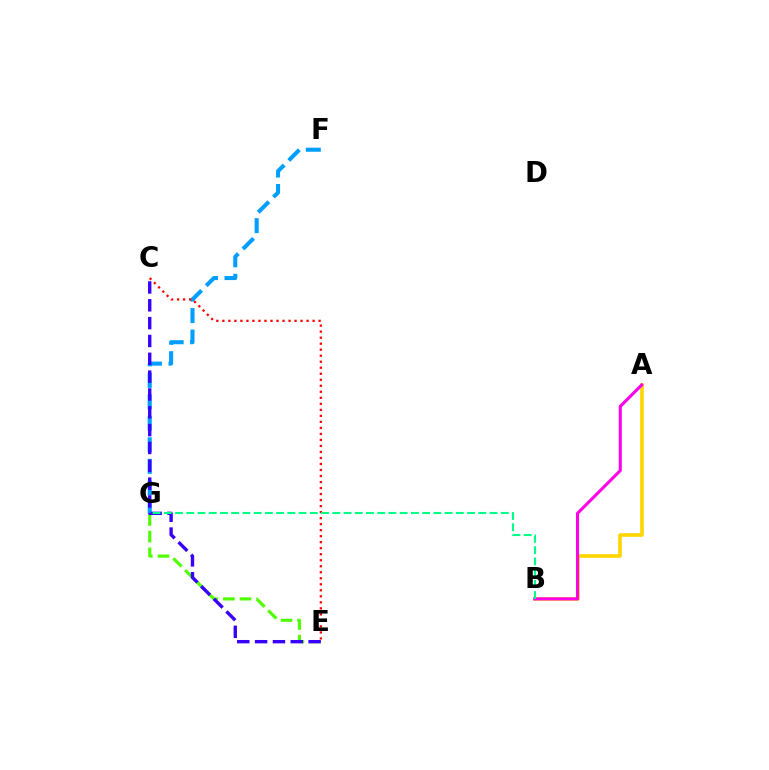{('E', 'G'): [{'color': '#4fff00', 'line_style': 'dashed', 'thickness': 2.26}], ('F', 'G'): [{'color': '#009eff', 'line_style': 'dashed', 'thickness': 2.92}], ('A', 'B'): [{'color': '#ffd500', 'line_style': 'solid', 'thickness': 2.6}, {'color': '#ff00ed', 'line_style': 'solid', 'thickness': 2.21}], ('C', 'E'): [{'color': '#3700ff', 'line_style': 'dashed', 'thickness': 2.42}, {'color': '#ff0000', 'line_style': 'dotted', 'thickness': 1.63}], ('B', 'G'): [{'color': '#00ff86', 'line_style': 'dashed', 'thickness': 1.53}]}